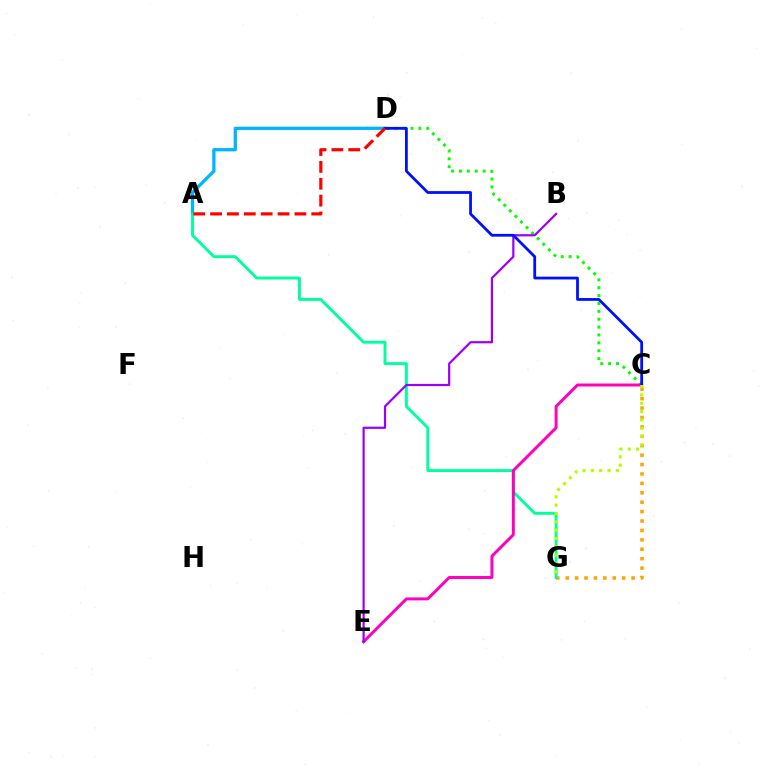{('A', 'D'): [{'color': '#00b5ff', 'line_style': 'solid', 'thickness': 2.35}, {'color': '#ff0000', 'line_style': 'dashed', 'thickness': 2.29}], ('C', 'G'): [{'color': '#ffa500', 'line_style': 'dotted', 'thickness': 2.56}, {'color': '#b3ff00', 'line_style': 'dotted', 'thickness': 2.26}], ('A', 'G'): [{'color': '#00ff9d', 'line_style': 'solid', 'thickness': 2.09}], ('C', 'D'): [{'color': '#08ff00', 'line_style': 'dotted', 'thickness': 2.14}, {'color': '#0010ff', 'line_style': 'solid', 'thickness': 2.01}], ('C', 'E'): [{'color': '#ff00bd', 'line_style': 'solid', 'thickness': 2.14}], ('B', 'E'): [{'color': '#9b00ff', 'line_style': 'solid', 'thickness': 1.59}]}